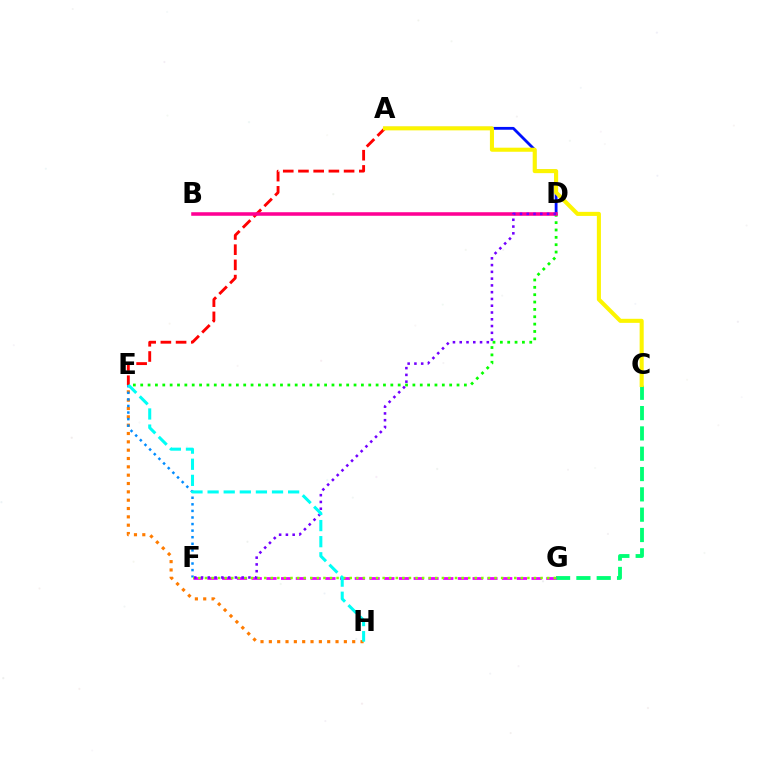{('A', 'E'): [{'color': '#ff0000', 'line_style': 'dashed', 'thickness': 2.07}], ('A', 'D'): [{'color': '#0010ff', 'line_style': 'solid', 'thickness': 2.02}], ('C', 'G'): [{'color': '#00ff74', 'line_style': 'dashed', 'thickness': 2.76}], ('A', 'C'): [{'color': '#fcf500', 'line_style': 'solid', 'thickness': 2.93}], ('E', 'H'): [{'color': '#ff7c00', 'line_style': 'dotted', 'thickness': 2.26}, {'color': '#00fff6', 'line_style': 'dashed', 'thickness': 2.19}], ('E', 'F'): [{'color': '#008cff', 'line_style': 'dotted', 'thickness': 1.79}], ('D', 'E'): [{'color': '#08ff00', 'line_style': 'dotted', 'thickness': 2.0}], ('F', 'G'): [{'color': '#ee00ff', 'line_style': 'dashed', 'thickness': 2.0}, {'color': '#84ff00', 'line_style': 'dotted', 'thickness': 1.79}], ('B', 'D'): [{'color': '#ff0094', 'line_style': 'solid', 'thickness': 2.56}], ('D', 'F'): [{'color': '#7200ff', 'line_style': 'dotted', 'thickness': 1.84}]}